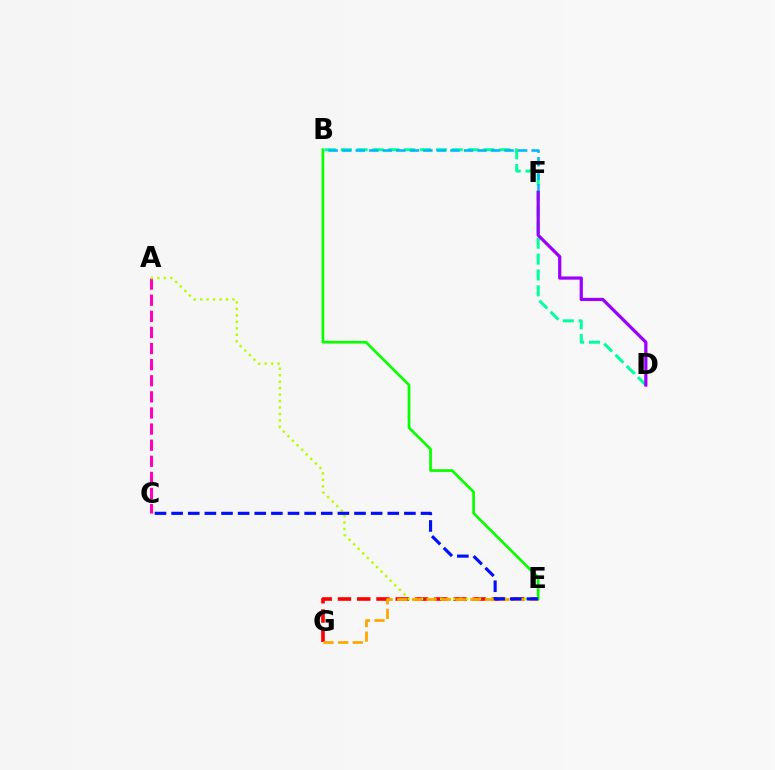{('E', 'G'): [{'color': '#ff0000', 'line_style': 'dashed', 'thickness': 2.62}, {'color': '#ffa500', 'line_style': 'dashed', 'thickness': 1.98}], ('B', 'D'): [{'color': '#00ff9d', 'line_style': 'dashed', 'thickness': 2.15}], ('A', 'C'): [{'color': '#ff00bd', 'line_style': 'dashed', 'thickness': 2.19}], ('A', 'E'): [{'color': '#b3ff00', 'line_style': 'dotted', 'thickness': 1.75}], ('B', 'F'): [{'color': '#00b5ff', 'line_style': 'dashed', 'thickness': 1.84}], ('B', 'E'): [{'color': '#08ff00', 'line_style': 'solid', 'thickness': 1.94}], ('D', 'F'): [{'color': '#9b00ff', 'line_style': 'solid', 'thickness': 2.32}], ('C', 'E'): [{'color': '#0010ff', 'line_style': 'dashed', 'thickness': 2.26}]}